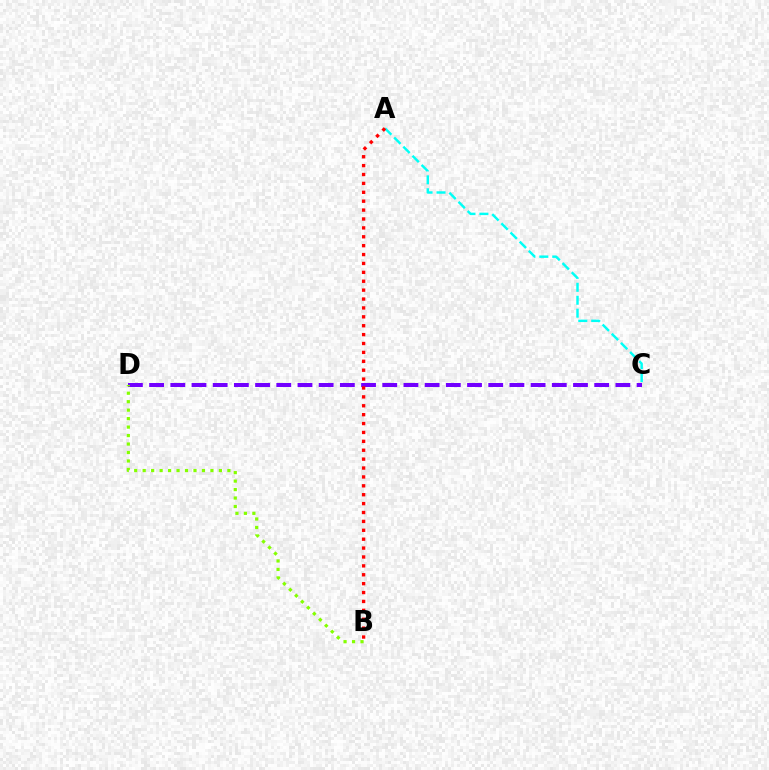{('C', 'D'): [{'color': '#7200ff', 'line_style': 'dashed', 'thickness': 2.88}], ('B', 'D'): [{'color': '#84ff00', 'line_style': 'dotted', 'thickness': 2.3}], ('A', 'C'): [{'color': '#00fff6', 'line_style': 'dashed', 'thickness': 1.76}], ('A', 'B'): [{'color': '#ff0000', 'line_style': 'dotted', 'thickness': 2.42}]}